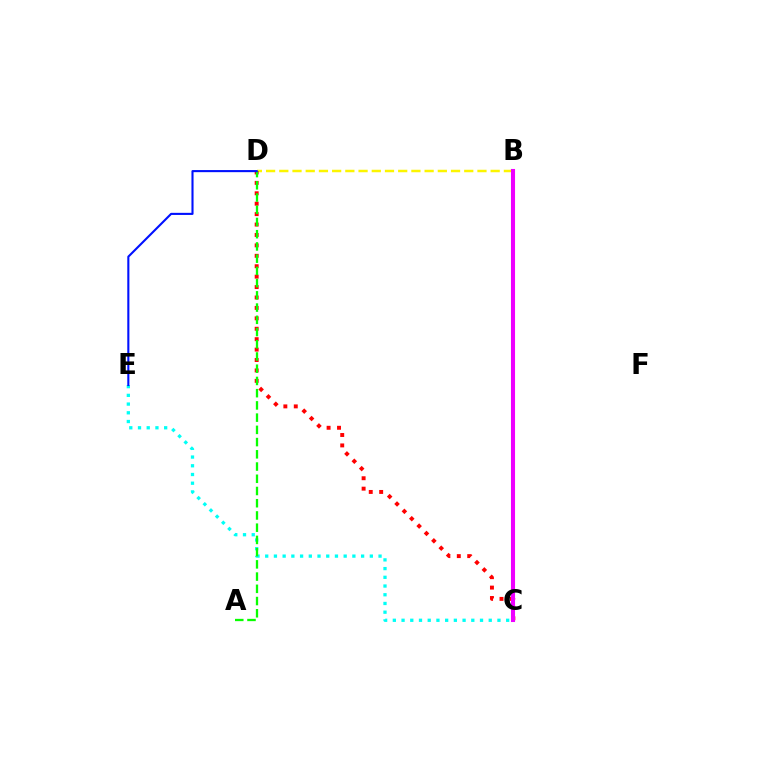{('B', 'D'): [{'color': '#fcf500', 'line_style': 'dashed', 'thickness': 1.79}], ('C', 'E'): [{'color': '#00fff6', 'line_style': 'dotted', 'thickness': 2.37}], ('C', 'D'): [{'color': '#ff0000', 'line_style': 'dotted', 'thickness': 2.83}], ('A', 'D'): [{'color': '#08ff00', 'line_style': 'dashed', 'thickness': 1.66}], ('B', 'C'): [{'color': '#ee00ff', 'line_style': 'solid', 'thickness': 2.94}], ('D', 'E'): [{'color': '#0010ff', 'line_style': 'solid', 'thickness': 1.51}]}